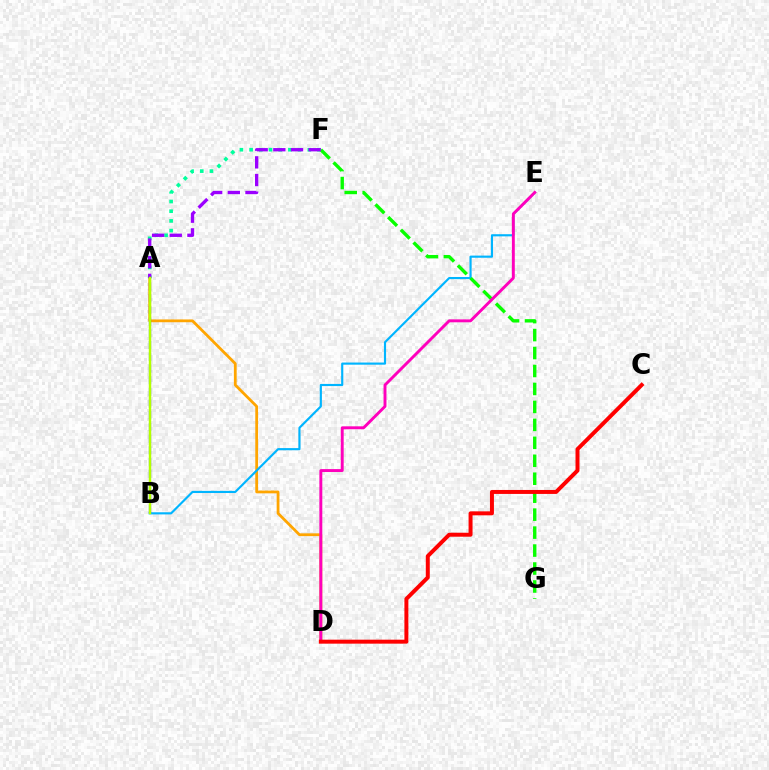{('A', 'D'): [{'color': '#ffa500', 'line_style': 'solid', 'thickness': 2.0}], ('A', 'F'): [{'color': '#00ff9d', 'line_style': 'dotted', 'thickness': 2.64}, {'color': '#9b00ff', 'line_style': 'dashed', 'thickness': 2.4}], ('B', 'E'): [{'color': '#00b5ff', 'line_style': 'solid', 'thickness': 1.55}], ('F', 'G'): [{'color': '#08ff00', 'line_style': 'dashed', 'thickness': 2.44}], ('D', 'E'): [{'color': '#ff00bd', 'line_style': 'solid', 'thickness': 2.1}], ('A', 'B'): [{'color': '#0010ff', 'line_style': 'dashed', 'thickness': 1.59}, {'color': '#b3ff00', 'line_style': 'solid', 'thickness': 1.74}], ('C', 'D'): [{'color': '#ff0000', 'line_style': 'solid', 'thickness': 2.86}]}